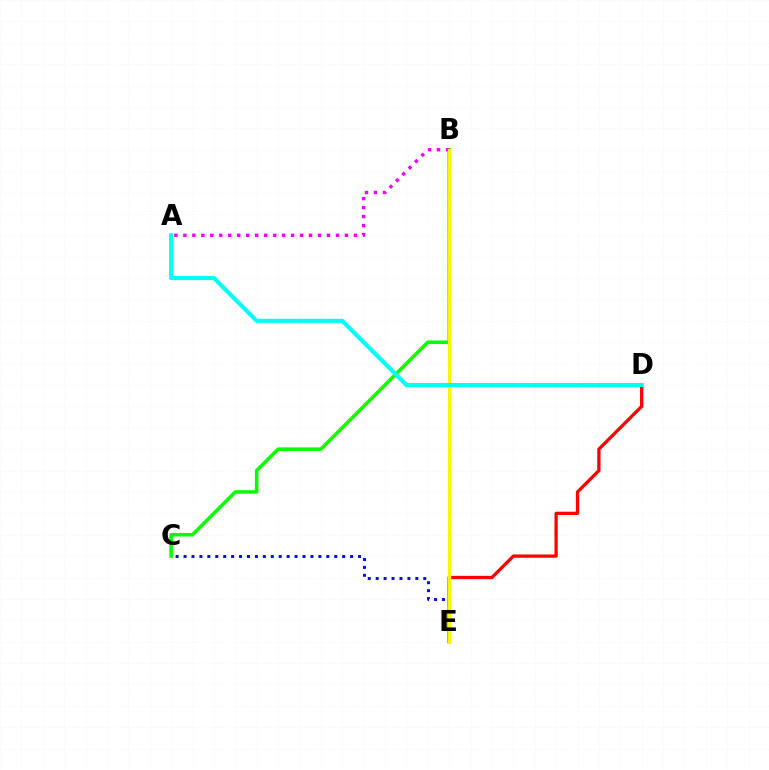{('B', 'C'): [{'color': '#08ff00', 'line_style': 'solid', 'thickness': 2.54}], ('D', 'E'): [{'color': '#ff0000', 'line_style': 'solid', 'thickness': 2.36}], ('A', 'B'): [{'color': '#ee00ff', 'line_style': 'dotted', 'thickness': 2.44}], ('C', 'E'): [{'color': '#0010ff', 'line_style': 'dotted', 'thickness': 2.15}], ('B', 'E'): [{'color': '#fcf500', 'line_style': 'solid', 'thickness': 2.35}], ('A', 'D'): [{'color': '#00fff6', 'line_style': 'solid', 'thickness': 2.95}]}